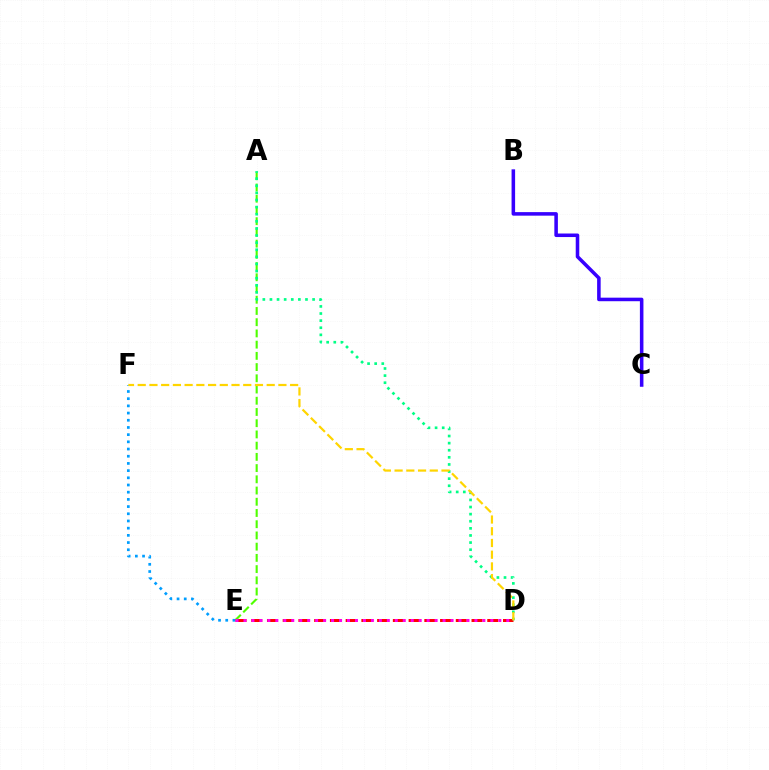{('A', 'E'): [{'color': '#4fff00', 'line_style': 'dashed', 'thickness': 1.52}], ('D', 'E'): [{'color': '#ff0000', 'line_style': 'dashed', 'thickness': 2.14}, {'color': '#ff00ed', 'line_style': 'dotted', 'thickness': 2.16}], ('A', 'D'): [{'color': '#00ff86', 'line_style': 'dotted', 'thickness': 1.93}], ('E', 'F'): [{'color': '#009eff', 'line_style': 'dotted', 'thickness': 1.95}], ('D', 'F'): [{'color': '#ffd500', 'line_style': 'dashed', 'thickness': 1.59}], ('B', 'C'): [{'color': '#3700ff', 'line_style': 'solid', 'thickness': 2.55}]}